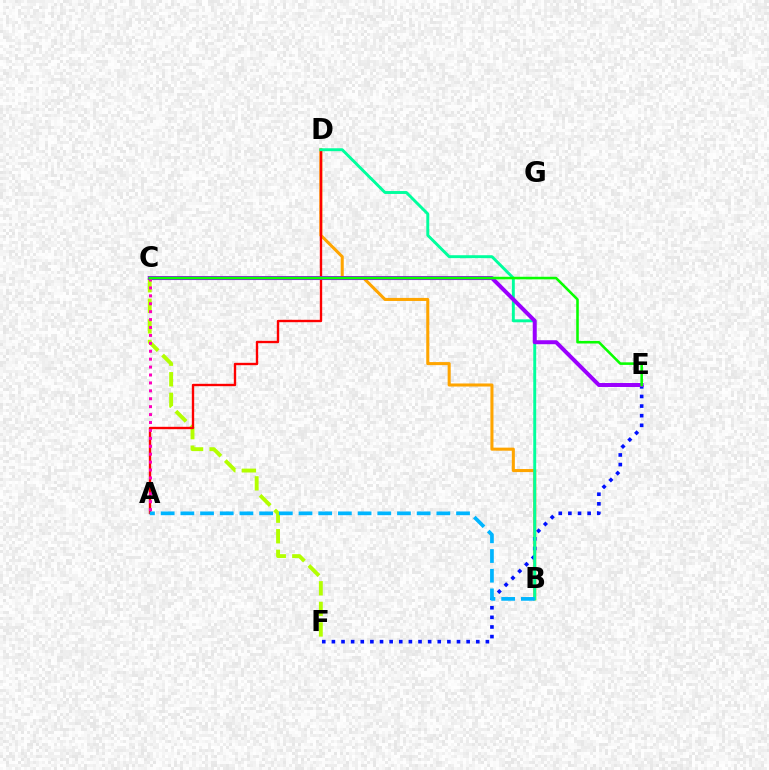{('B', 'D'): [{'color': '#ffa500', 'line_style': 'solid', 'thickness': 2.2}, {'color': '#00ff9d', 'line_style': 'solid', 'thickness': 2.1}], ('C', 'F'): [{'color': '#b3ff00', 'line_style': 'dashed', 'thickness': 2.8}], ('A', 'D'): [{'color': '#ff0000', 'line_style': 'solid', 'thickness': 1.7}], ('E', 'F'): [{'color': '#0010ff', 'line_style': 'dotted', 'thickness': 2.61}], ('C', 'E'): [{'color': '#9b00ff', 'line_style': 'solid', 'thickness': 2.86}, {'color': '#08ff00', 'line_style': 'solid', 'thickness': 1.85}], ('A', 'B'): [{'color': '#00b5ff', 'line_style': 'dashed', 'thickness': 2.68}], ('A', 'C'): [{'color': '#ff00bd', 'line_style': 'dotted', 'thickness': 2.15}]}